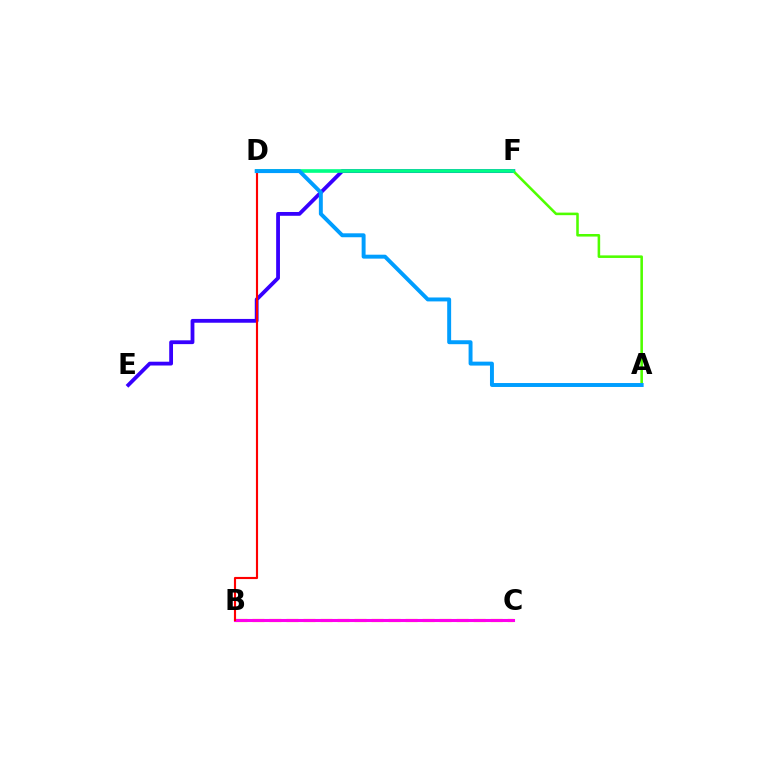{('E', 'F'): [{'color': '#3700ff', 'line_style': 'solid', 'thickness': 2.74}], ('A', 'F'): [{'color': '#4fff00', 'line_style': 'solid', 'thickness': 1.85}], ('B', 'C'): [{'color': '#ffd500', 'line_style': 'dashed', 'thickness': 2.31}, {'color': '#ff00ed', 'line_style': 'solid', 'thickness': 2.22}], ('D', 'F'): [{'color': '#00ff86', 'line_style': 'solid', 'thickness': 2.62}], ('B', 'D'): [{'color': '#ff0000', 'line_style': 'solid', 'thickness': 1.54}], ('A', 'D'): [{'color': '#009eff', 'line_style': 'solid', 'thickness': 2.83}]}